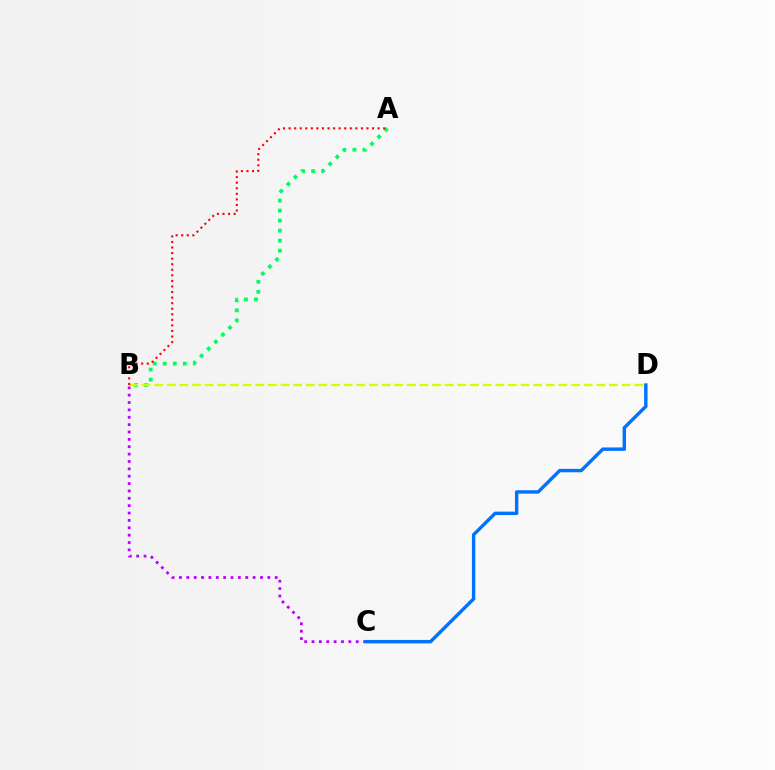{('B', 'C'): [{'color': '#b900ff', 'line_style': 'dotted', 'thickness': 2.0}], ('A', 'B'): [{'color': '#00ff5c', 'line_style': 'dotted', 'thickness': 2.72}, {'color': '#ff0000', 'line_style': 'dotted', 'thickness': 1.51}], ('B', 'D'): [{'color': '#d1ff00', 'line_style': 'dashed', 'thickness': 1.72}], ('C', 'D'): [{'color': '#0074ff', 'line_style': 'solid', 'thickness': 2.46}]}